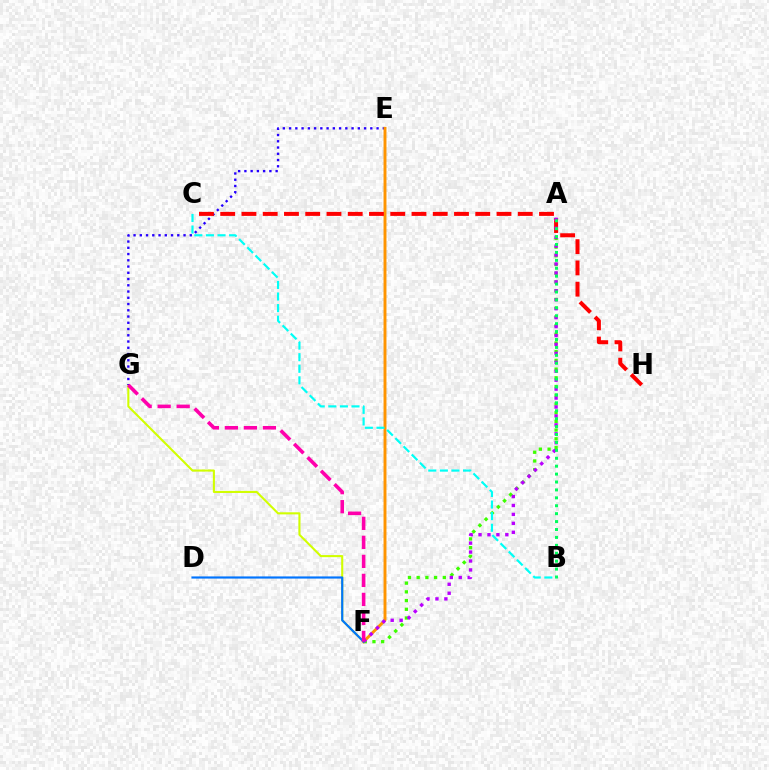{('F', 'G'): [{'color': '#d1ff00', 'line_style': 'solid', 'thickness': 1.5}, {'color': '#ff00ac', 'line_style': 'dashed', 'thickness': 2.58}], ('A', 'F'): [{'color': '#3dff00', 'line_style': 'dotted', 'thickness': 2.37}, {'color': '#b900ff', 'line_style': 'dotted', 'thickness': 2.43}], ('E', 'G'): [{'color': '#2500ff', 'line_style': 'dotted', 'thickness': 1.7}], ('E', 'F'): [{'color': '#ff9400', 'line_style': 'solid', 'thickness': 2.1}], ('C', 'H'): [{'color': '#ff0000', 'line_style': 'dashed', 'thickness': 2.89}], ('D', 'F'): [{'color': '#0074ff', 'line_style': 'solid', 'thickness': 1.56}], ('A', 'B'): [{'color': '#00ff5c', 'line_style': 'dotted', 'thickness': 2.15}], ('B', 'C'): [{'color': '#00fff6', 'line_style': 'dashed', 'thickness': 1.57}]}